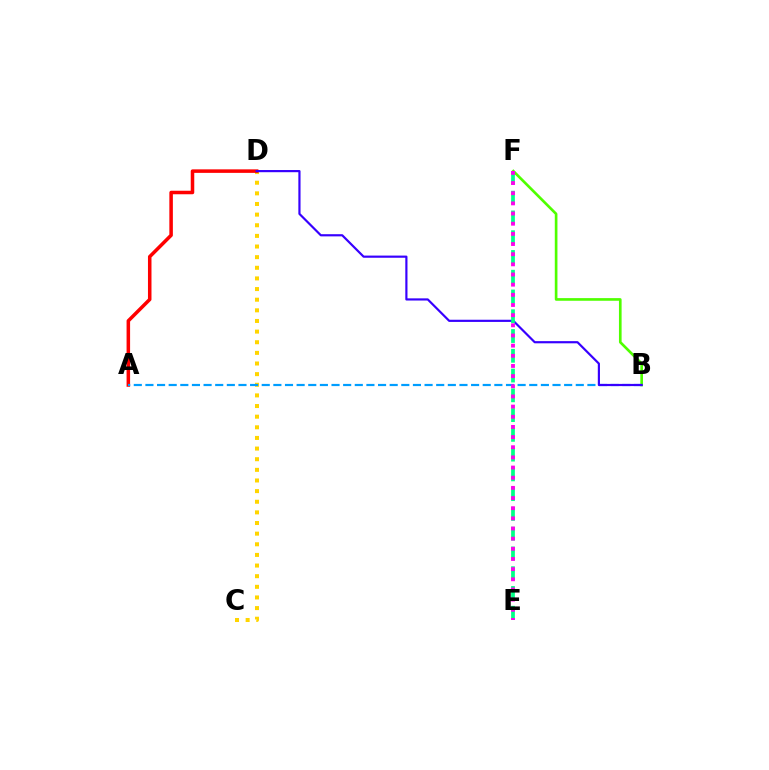{('C', 'D'): [{'color': '#ffd500', 'line_style': 'dotted', 'thickness': 2.89}], ('B', 'F'): [{'color': '#4fff00', 'line_style': 'solid', 'thickness': 1.91}], ('A', 'D'): [{'color': '#ff0000', 'line_style': 'solid', 'thickness': 2.54}], ('A', 'B'): [{'color': '#009eff', 'line_style': 'dashed', 'thickness': 1.58}], ('B', 'D'): [{'color': '#3700ff', 'line_style': 'solid', 'thickness': 1.57}], ('E', 'F'): [{'color': '#00ff86', 'line_style': 'dashed', 'thickness': 2.69}, {'color': '#ff00ed', 'line_style': 'dotted', 'thickness': 2.76}]}